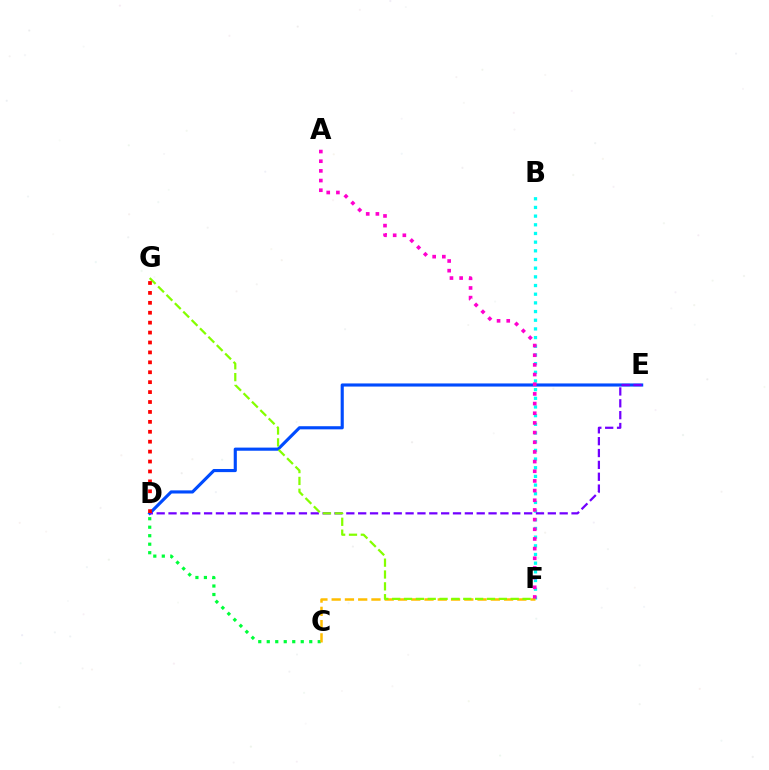{('B', 'F'): [{'color': '#00fff6', 'line_style': 'dotted', 'thickness': 2.36}], ('C', 'D'): [{'color': '#00ff39', 'line_style': 'dotted', 'thickness': 2.31}], ('C', 'F'): [{'color': '#ffbd00', 'line_style': 'dashed', 'thickness': 1.8}], ('D', 'E'): [{'color': '#004bff', 'line_style': 'solid', 'thickness': 2.25}, {'color': '#7200ff', 'line_style': 'dashed', 'thickness': 1.61}], ('A', 'F'): [{'color': '#ff00cf', 'line_style': 'dotted', 'thickness': 2.63}], ('F', 'G'): [{'color': '#84ff00', 'line_style': 'dashed', 'thickness': 1.61}], ('D', 'G'): [{'color': '#ff0000', 'line_style': 'dotted', 'thickness': 2.7}]}